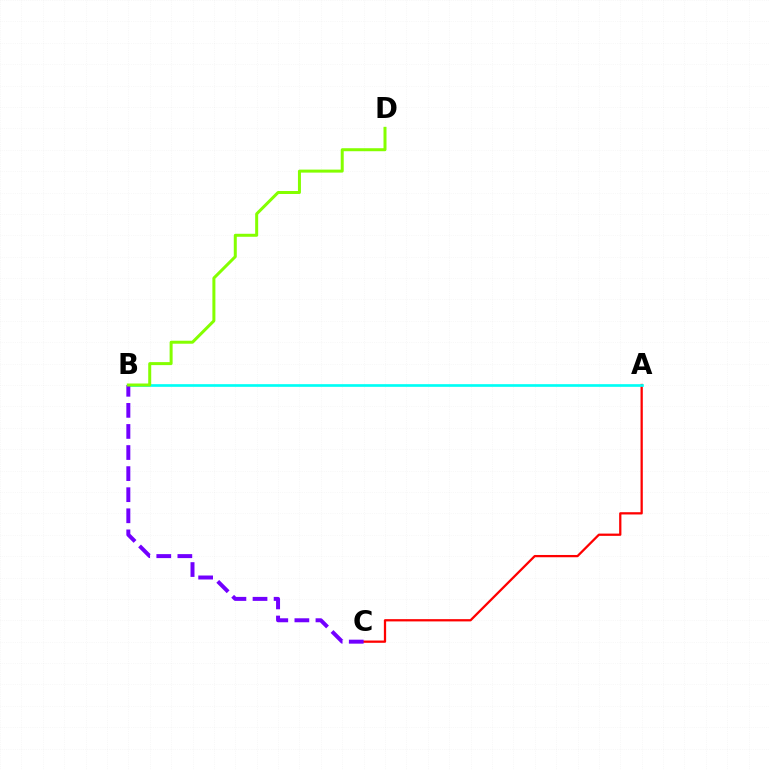{('A', 'C'): [{'color': '#ff0000', 'line_style': 'solid', 'thickness': 1.63}], ('A', 'B'): [{'color': '#00fff6', 'line_style': 'solid', 'thickness': 1.92}], ('B', 'C'): [{'color': '#7200ff', 'line_style': 'dashed', 'thickness': 2.86}], ('B', 'D'): [{'color': '#84ff00', 'line_style': 'solid', 'thickness': 2.16}]}